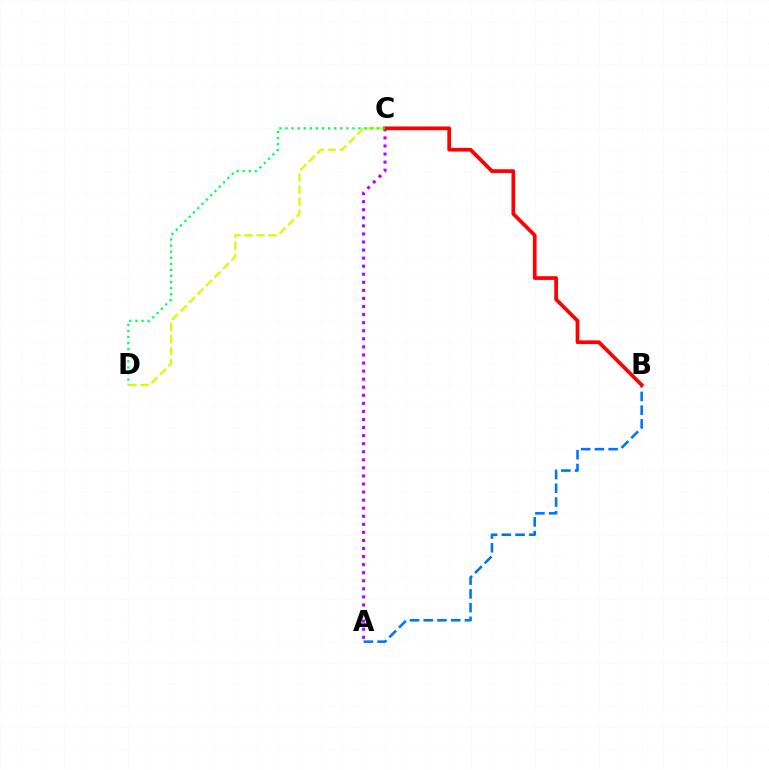{('A', 'C'): [{'color': '#b900ff', 'line_style': 'dotted', 'thickness': 2.19}], ('A', 'B'): [{'color': '#0074ff', 'line_style': 'dashed', 'thickness': 1.87}], ('C', 'D'): [{'color': '#d1ff00', 'line_style': 'dashed', 'thickness': 1.63}, {'color': '#00ff5c', 'line_style': 'dotted', 'thickness': 1.65}], ('B', 'C'): [{'color': '#ff0000', 'line_style': 'solid', 'thickness': 2.68}]}